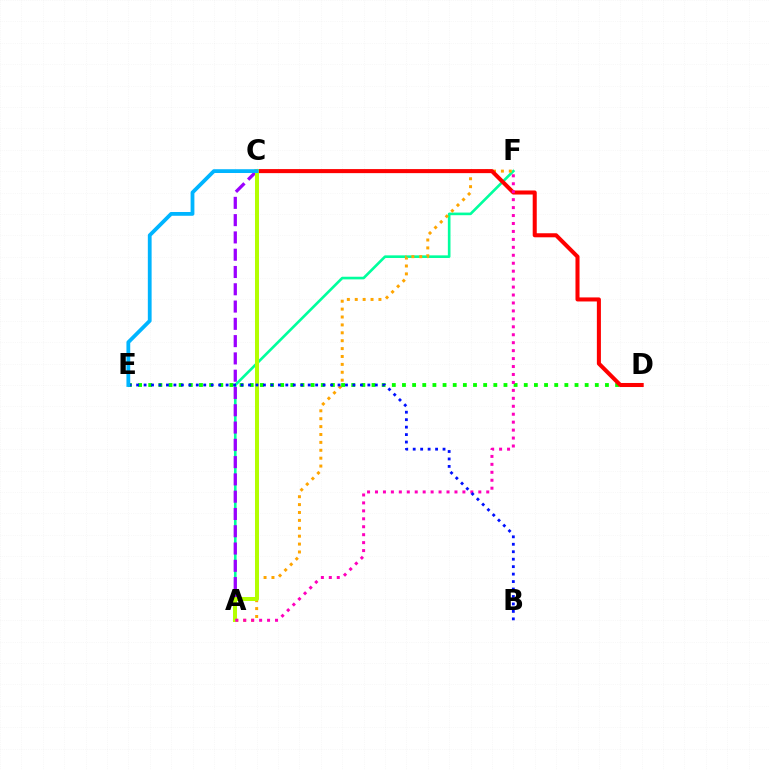{('A', 'F'): [{'color': '#00ff9d', 'line_style': 'solid', 'thickness': 1.89}, {'color': '#ffa500', 'line_style': 'dotted', 'thickness': 2.15}, {'color': '#ff00bd', 'line_style': 'dotted', 'thickness': 2.16}], ('A', 'C'): [{'color': '#9b00ff', 'line_style': 'dashed', 'thickness': 2.35}, {'color': '#b3ff00', 'line_style': 'solid', 'thickness': 2.89}], ('D', 'E'): [{'color': '#08ff00', 'line_style': 'dotted', 'thickness': 2.76}], ('C', 'D'): [{'color': '#ff0000', 'line_style': 'solid', 'thickness': 2.92}], ('B', 'E'): [{'color': '#0010ff', 'line_style': 'dotted', 'thickness': 2.03}], ('C', 'E'): [{'color': '#00b5ff', 'line_style': 'solid', 'thickness': 2.73}]}